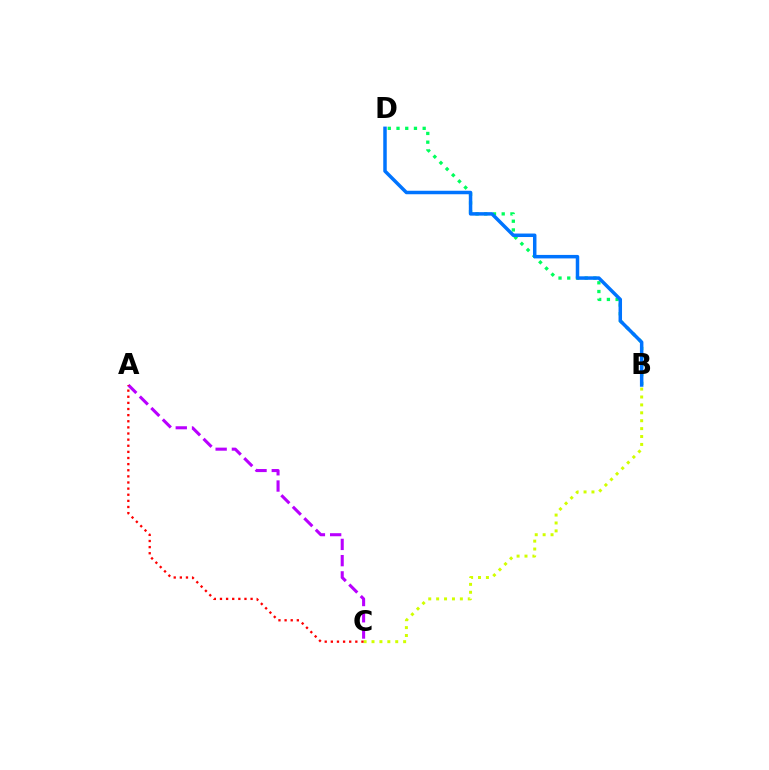{('B', 'D'): [{'color': '#00ff5c', 'line_style': 'dotted', 'thickness': 2.37}, {'color': '#0074ff', 'line_style': 'solid', 'thickness': 2.51}], ('B', 'C'): [{'color': '#d1ff00', 'line_style': 'dotted', 'thickness': 2.15}], ('A', 'C'): [{'color': '#b900ff', 'line_style': 'dashed', 'thickness': 2.21}, {'color': '#ff0000', 'line_style': 'dotted', 'thickness': 1.66}]}